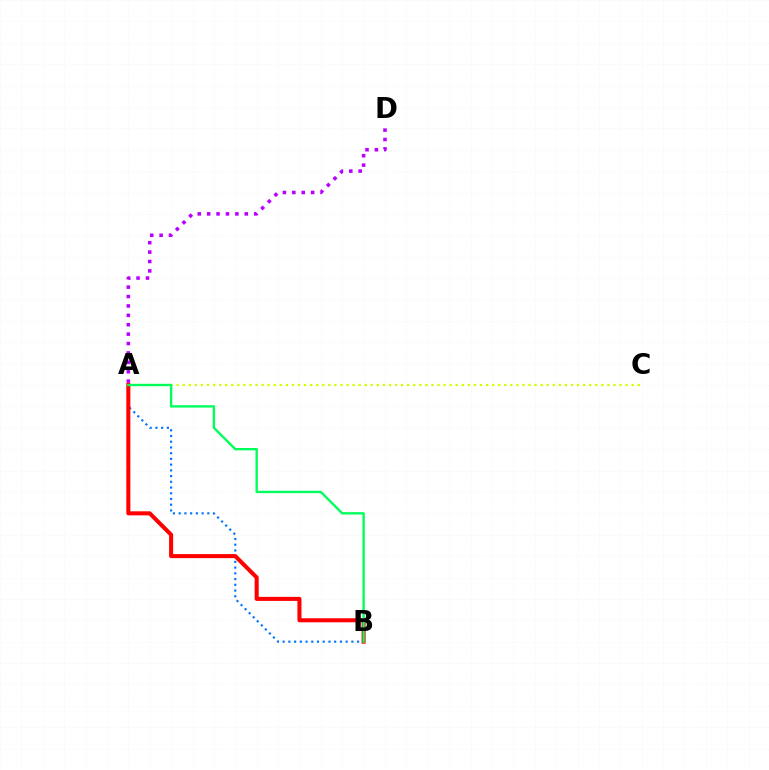{('A', 'C'): [{'color': '#d1ff00', 'line_style': 'dotted', 'thickness': 1.65}], ('A', 'B'): [{'color': '#0074ff', 'line_style': 'dotted', 'thickness': 1.56}, {'color': '#ff0000', 'line_style': 'solid', 'thickness': 2.91}, {'color': '#00ff5c', 'line_style': 'solid', 'thickness': 1.71}], ('A', 'D'): [{'color': '#b900ff', 'line_style': 'dotted', 'thickness': 2.55}]}